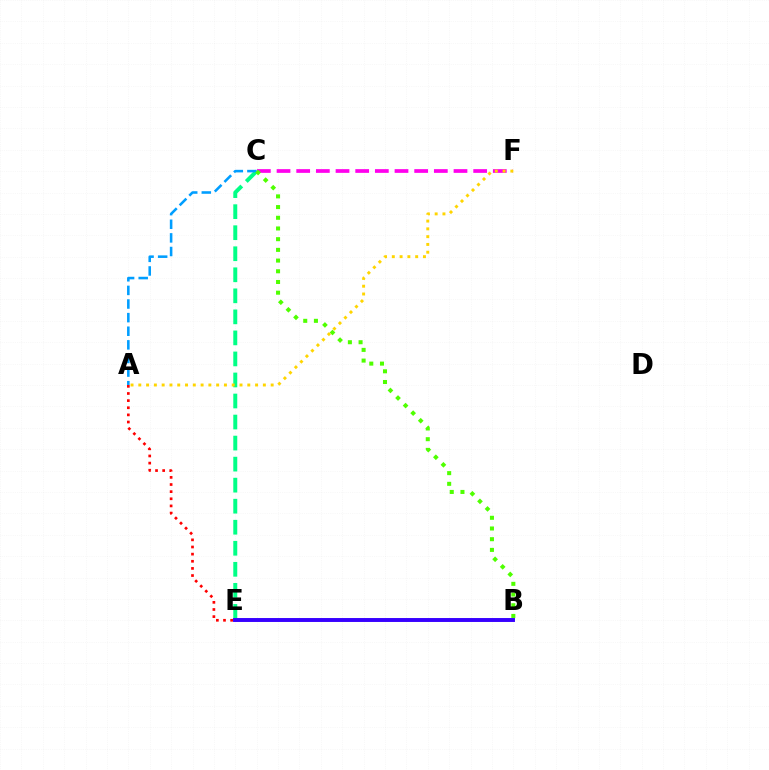{('C', 'E'): [{'color': '#00ff86', 'line_style': 'dashed', 'thickness': 2.86}], ('A', 'C'): [{'color': '#009eff', 'line_style': 'dashed', 'thickness': 1.85}], ('A', 'E'): [{'color': '#ff0000', 'line_style': 'dotted', 'thickness': 1.94}], ('C', 'F'): [{'color': '#ff00ed', 'line_style': 'dashed', 'thickness': 2.67}], ('B', 'E'): [{'color': '#3700ff', 'line_style': 'solid', 'thickness': 2.82}], ('B', 'C'): [{'color': '#4fff00', 'line_style': 'dotted', 'thickness': 2.91}], ('A', 'F'): [{'color': '#ffd500', 'line_style': 'dotted', 'thickness': 2.12}]}